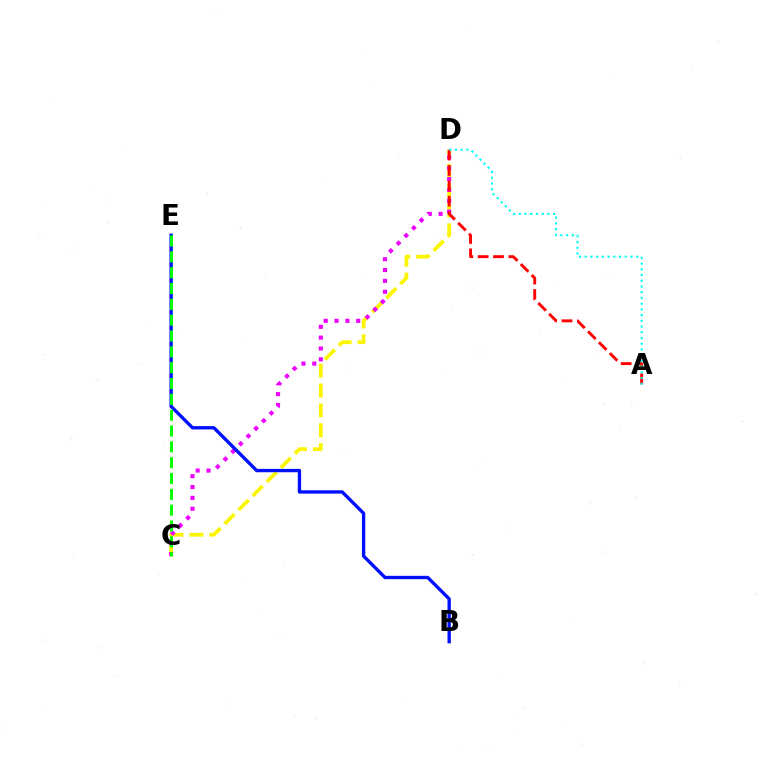{('C', 'D'): [{'color': '#fcf500', 'line_style': 'dashed', 'thickness': 2.7}, {'color': '#ee00ff', 'line_style': 'dotted', 'thickness': 2.95}], ('B', 'E'): [{'color': '#0010ff', 'line_style': 'solid', 'thickness': 2.41}], ('A', 'D'): [{'color': '#ff0000', 'line_style': 'dashed', 'thickness': 2.09}, {'color': '#00fff6', 'line_style': 'dotted', 'thickness': 1.55}], ('C', 'E'): [{'color': '#08ff00', 'line_style': 'dashed', 'thickness': 2.15}]}